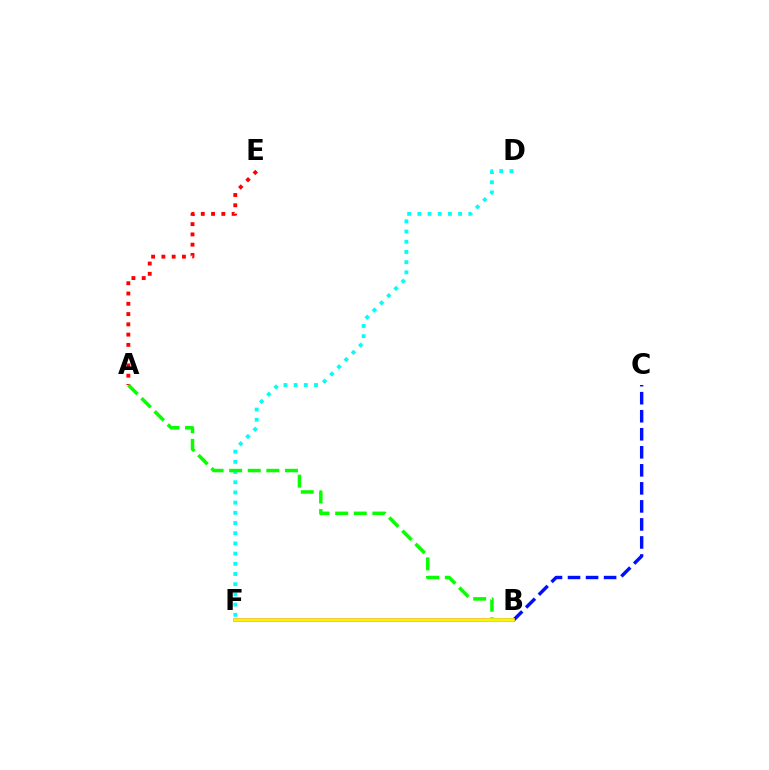{('B', 'C'): [{'color': '#0010ff', 'line_style': 'dashed', 'thickness': 2.45}], ('A', 'E'): [{'color': '#ff0000', 'line_style': 'dotted', 'thickness': 2.79}], ('B', 'F'): [{'color': '#ee00ff', 'line_style': 'solid', 'thickness': 2.57}, {'color': '#fcf500', 'line_style': 'solid', 'thickness': 2.54}], ('D', 'F'): [{'color': '#00fff6', 'line_style': 'dotted', 'thickness': 2.77}], ('A', 'B'): [{'color': '#08ff00', 'line_style': 'dashed', 'thickness': 2.53}]}